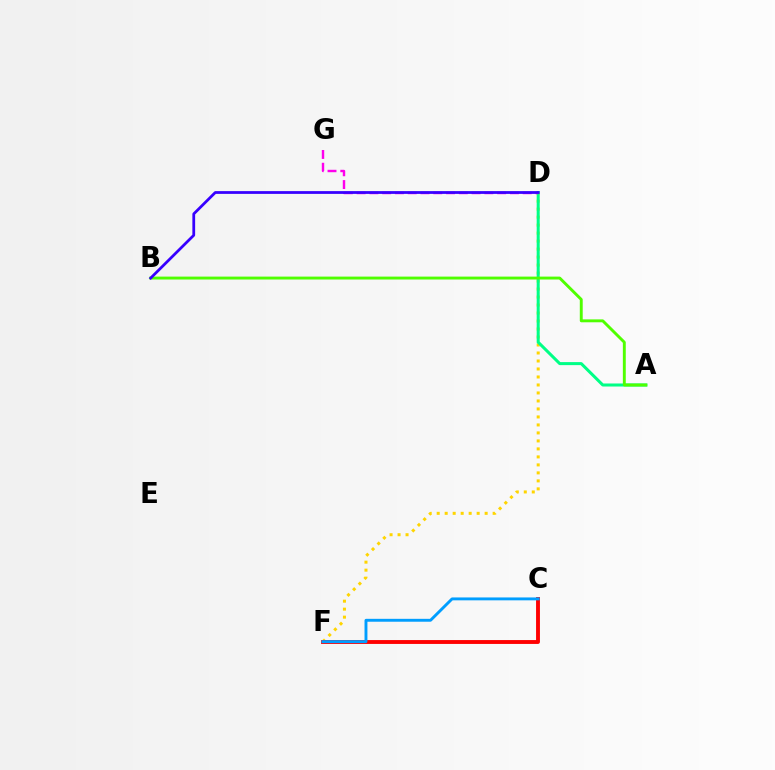{('D', 'F'): [{'color': '#ffd500', 'line_style': 'dotted', 'thickness': 2.17}], ('A', 'D'): [{'color': '#00ff86', 'line_style': 'solid', 'thickness': 2.18}], ('C', 'F'): [{'color': '#ff0000', 'line_style': 'solid', 'thickness': 2.79}, {'color': '#009eff', 'line_style': 'solid', 'thickness': 2.09}], ('A', 'B'): [{'color': '#4fff00', 'line_style': 'solid', 'thickness': 2.09}], ('D', 'G'): [{'color': '#ff00ed', 'line_style': 'dashed', 'thickness': 1.74}], ('B', 'D'): [{'color': '#3700ff', 'line_style': 'solid', 'thickness': 1.99}]}